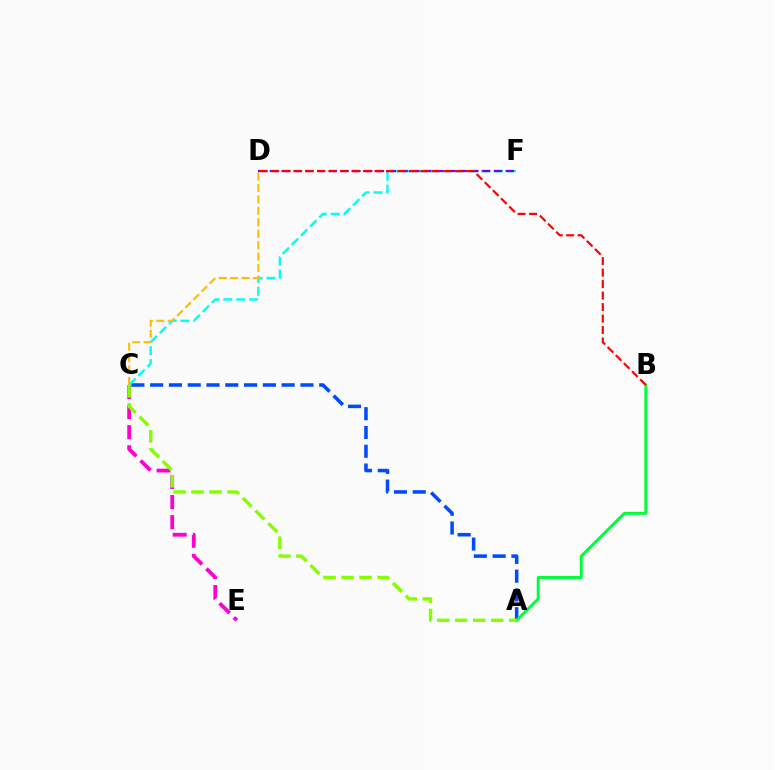{('A', 'C'): [{'color': '#004bff', 'line_style': 'dashed', 'thickness': 2.55}, {'color': '#84ff00', 'line_style': 'dashed', 'thickness': 2.44}], ('C', 'E'): [{'color': '#ff00cf', 'line_style': 'dashed', 'thickness': 2.73}], ('C', 'F'): [{'color': '#00fff6', 'line_style': 'dashed', 'thickness': 1.75}], ('D', 'F'): [{'color': '#7200ff', 'line_style': 'dashed', 'thickness': 1.6}], ('C', 'D'): [{'color': '#ffbd00', 'line_style': 'dashed', 'thickness': 1.55}], ('A', 'B'): [{'color': '#00ff39', 'line_style': 'solid', 'thickness': 2.12}], ('B', 'D'): [{'color': '#ff0000', 'line_style': 'dashed', 'thickness': 1.56}]}